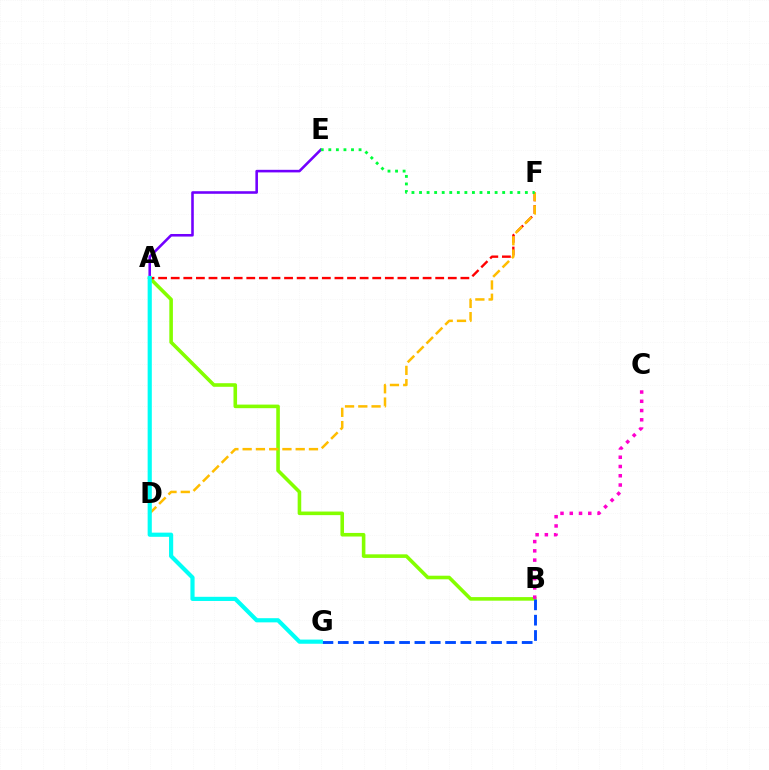{('D', 'E'): [{'color': '#7200ff', 'line_style': 'solid', 'thickness': 1.86}], ('A', 'B'): [{'color': '#84ff00', 'line_style': 'solid', 'thickness': 2.58}], ('B', 'G'): [{'color': '#004bff', 'line_style': 'dashed', 'thickness': 2.08}], ('A', 'F'): [{'color': '#ff0000', 'line_style': 'dashed', 'thickness': 1.71}], ('B', 'C'): [{'color': '#ff00cf', 'line_style': 'dotted', 'thickness': 2.52}], ('D', 'F'): [{'color': '#ffbd00', 'line_style': 'dashed', 'thickness': 1.8}], ('E', 'F'): [{'color': '#00ff39', 'line_style': 'dotted', 'thickness': 2.05}], ('A', 'G'): [{'color': '#00fff6', 'line_style': 'solid', 'thickness': 3.0}]}